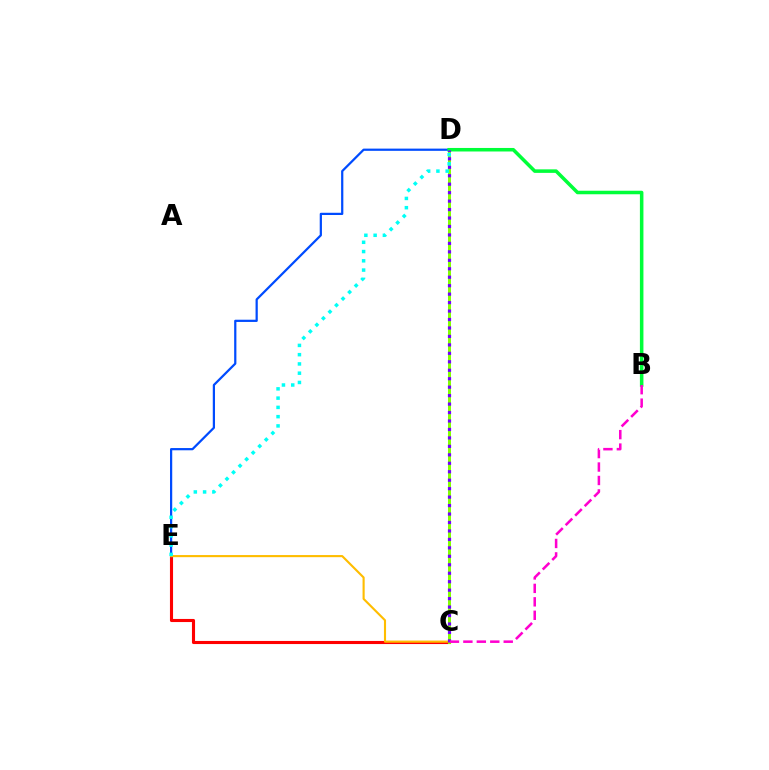{('C', 'E'): [{'color': '#ff0000', 'line_style': 'solid', 'thickness': 2.23}, {'color': '#ffbd00', 'line_style': 'solid', 'thickness': 1.53}], ('D', 'E'): [{'color': '#004bff', 'line_style': 'solid', 'thickness': 1.6}, {'color': '#00fff6', 'line_style': 'dotted', 'thickness': 2.52}], ('C', 'D'): [{'color': '#84ff00', 'line_style': 'solid', 'thickness': 2.15}, {'color': '#7200ff', 'line_style': 'dotted', 'thickness': 2.3}], ('B', 'D'): [{'color': '#00ff39', 'line_style': 'solid', 'thickness': 2.54}], ('B', 'C'): [{'color': '#ff00cf', 'line_style': 'dashed', 'thickness': 1.83}]}